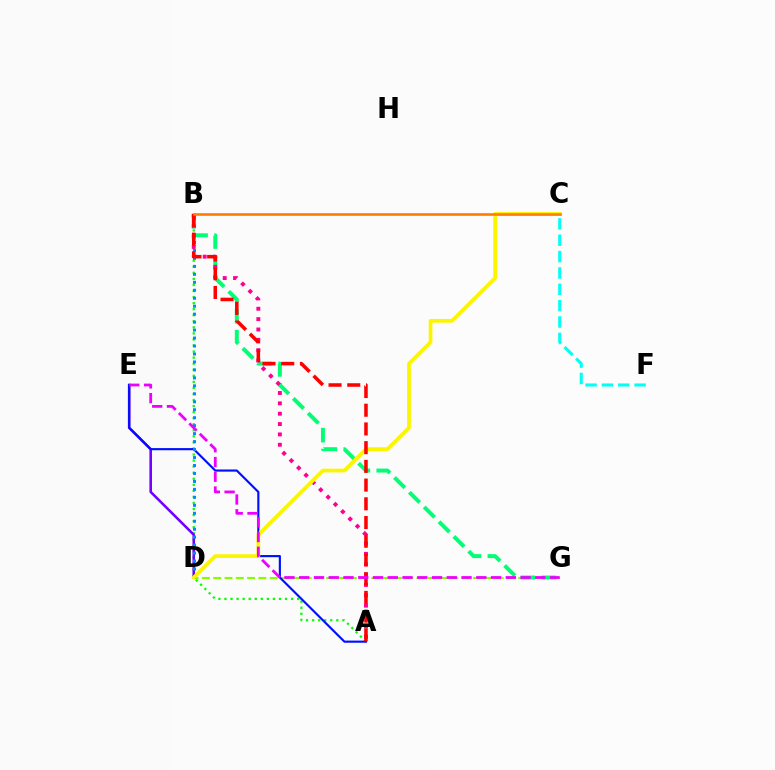{('C', 'F'): [{'color': '#00fff6', 'line_style': 'dashed', 'thickness': 2.22}], ('D', 'G'): [{'color': '#84ff00', 'line_style': 'dashed', 'thickness': 1.53}], ('A', 'B'): [{'color': '#08ff00', 'line_style': 'dotted', 'thickness': 1.65}, {'color': '#ff0094', 'line_style': 'dotted', 'thickness': 2.81}, {'color': '#ff0000', 'line_style': 'dashed', 'thickness': 2.54}], ('B', 'G'): [{'color': '#00ff74', 'line_style': 'dashed', 'thickness': 2.84}], ('D', 'E'): [{'color': '#7200ff', 'line_style': 'solid', 'thickness': 1.85}], ('A', 'E'): [{'color': '#0010ff', 'line_style': 'solid', 'thickness': 1.55}], ('B', 'D'): [{'color': '#008cff', 'line_style': 'dotted', 'thickness': 2.16}], ('C', 'D'): [{'color': '#fcf500', 'line_style': 'solid', 'thickness': 2.69}], ('B', 'C'): [{'color': '#ff7c00', 'line_style': 'solid', 'thickness': 1.88}], ('E', 'G'): [{'color': '#ee00ff', 'line_style': 'dashed', 'thickness': 2.0}]}